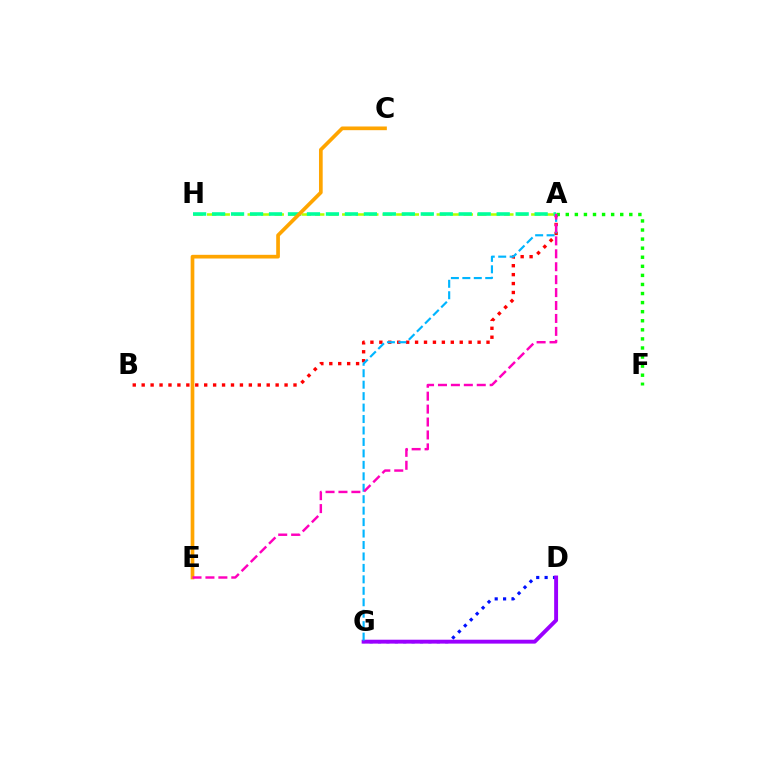{('D', 'G'): [{'color': '#0010ff', 'line_style': 'dotted', 'thickness': 2.28}, {'color': '#9b00ff', 'line_style': 'solid', 'thickness': 2.81}], ('A', 'B'): [{'color': '#ff0000', 'line_style': 'dotted', 'thickness': 2.43}], ('A', 'F'): [{'color': '#08ff00', 'line_style': 'dotted', 'thickness': 2.47}], ('A', 'H'): [{'color': '#b3ff00', 'line_style': 'dashed', 'thickness': 1.83}, {'color': '#00ff9d', 'line_style': 'dashed', 'thickness': 2.58}], ('C', 'E'): [{'color': '#ffa500', 'line_style': 'solid', 'thickness': 2.66}], ('A', 'G'): [{'color': '#00b5ff', 'line_style': 'dashed', 'thickness': 1.56}], ('A', 'E'): [{'color': '#ff00bd', 'line_style': 'dashed', 'thickness': 1.76}]}